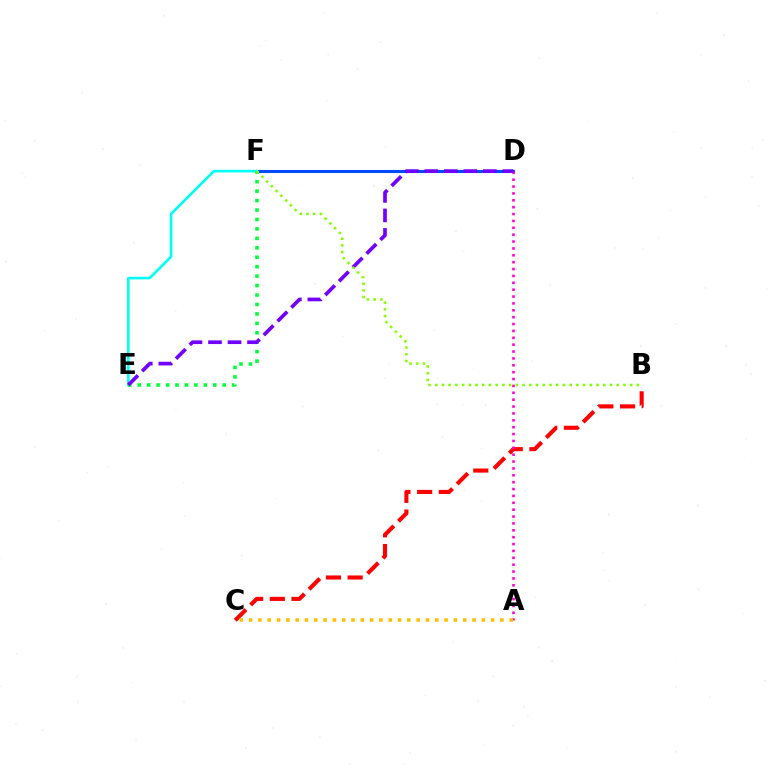{('D', 'F'): [{'color': '#004bff', 'line_style': 'solid', 'thickness': 2.22}], ('E', 'F'): [{'color': '#00fff6', 'line_style': 'solid', 'thickness': 1.89}, {'color': '#00ff39', 'line_style': 'dotted', 'thickness': 2.57}], ('B', 'C'): [{'color': '#ff0000', 'line_style': 'dashed', 'thickness': 2.94}], ('A', 'D'): [{'color': '#ff00cf', 'line_style': 'dotted', 'thickness': 1.87}], ('D', 'E'): [{'color': '#7200ff', 'line_style': 'dashed', 'thickness': 2.65}], ('A', 'C'): [{'color': '#ffbd00', 'line_style': 'dotted', 'thickness': 2.53}], ('B', 'F'): [{'color': '#84ff00', 'line_style': 'dotted', 'thickness': 1.83}]}